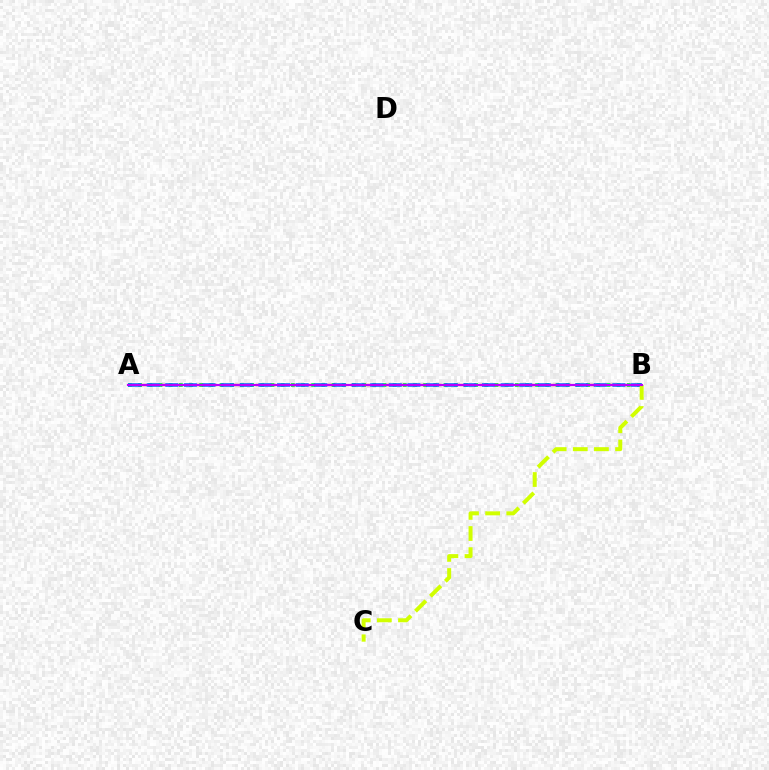{('A', 'B'): [{'color': '#00ff5c', 'line_style': 'dotted', 'thickness': 2.77}, {'color': '#ff0000', 'line_style': 'dashed', 'thickness': 1.6}, {'color': '#0074ff', 'line_style': 'dashed', 'thickness': 2.53}, {'color': '#b900ff', 'line_style': 'solid', 'thickness': 1.56}], ('B', 'C'): [{'color': '#d1ff00', 'line_style': 'dashed', 'thickness': 2.87}]}